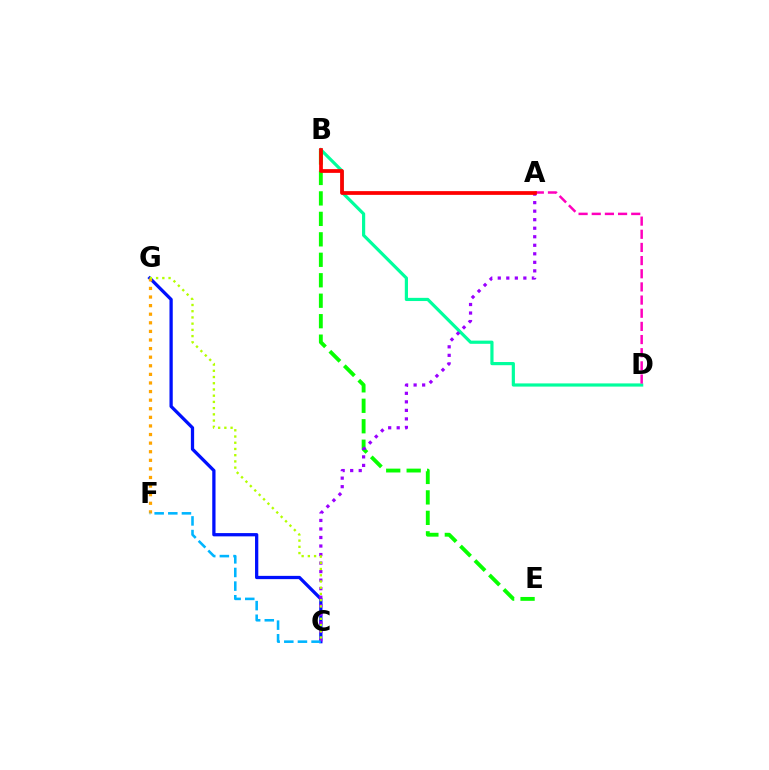{('B', 'D'): [{'color': '#00ff9d', 'line_style': 'solid', 'thickness': 2.29}], ('C', 'G'): [{'color': '#0010ff', 'line_style': 'solid', 'thickness': 2.35}, {'color': '#b3ff00', 'line_style': 'dotted', 'thickness': 1.69}], ('B', 'E'): [{'color': '#08ff00', 'line_style': 'dashed', 'thickness': 2.78}], ('F', 'G'): [{'color': '#ffa500', 'line_style': 'dotted', 'thickness': 2.34}], ('A', 'D'): [{'color': '#ff00bd', 'line_style': 'dashed', 'thickness': 1.79}], ('A', 'C'): [{'color': '#9b00ff', 'line_style': 'dotted', 'thickness': 2.32}], ('A', 'B'): [{'color': '#ff0000', 'line_style': 'solid', 'thickness': 2.7}], ('C', 'F'): [{'color': '#00b5ff', 'line_style': 'dashed', 'thickness': 1.85}]}